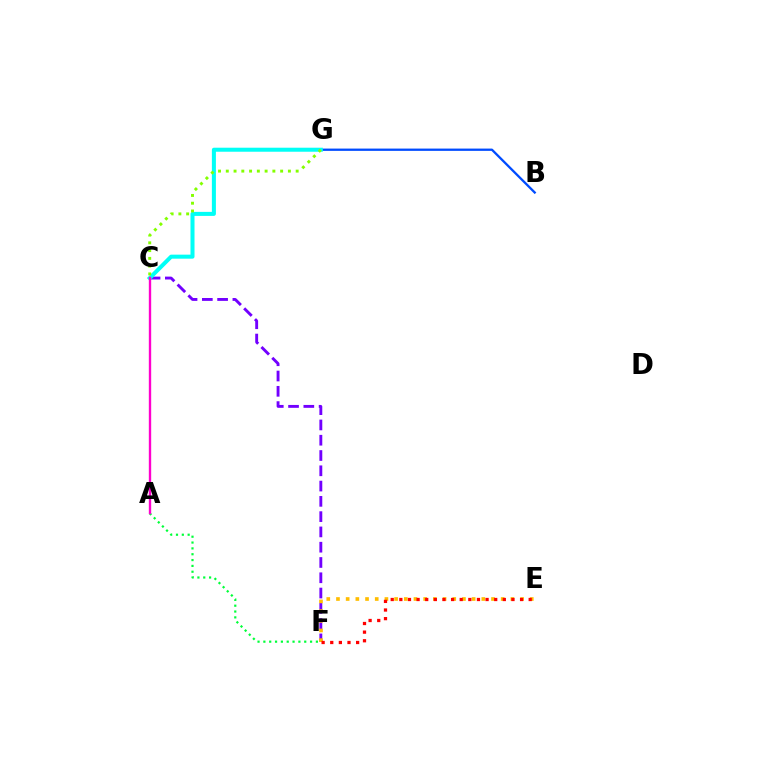{('B', 'G'): [{'color': '#004bff', 'line_style': 'solid', 'thickness': 1.65}], ('C', 'F'): [{'color': '#7200ff', 'line_style': 'dashed', 'thickness': 2.08}], ('A', 'F'): [{'color': '#00ff39', 'line_style': 'dotted', 'thickness': 1.59}], ('C', 'G'): [{'color': '#00fff6', 'line_style': 'solid', 'thickness': 2.9}, {'color': '#84ff00', 'line_style': 'dotted', 'thickness': 2.11}], ('E', 'F'): [{'color': '#ffbd00', 'line_style': 'dotted', 'thickness': 2.63}, {'color': '#ff0000', 'line_style': 'dotted', 'thickness': 2.34}], ('A', 'C'): [{'color': '#ff00cf', 'line_style': 'solid', 'thickness': 1.71}]}